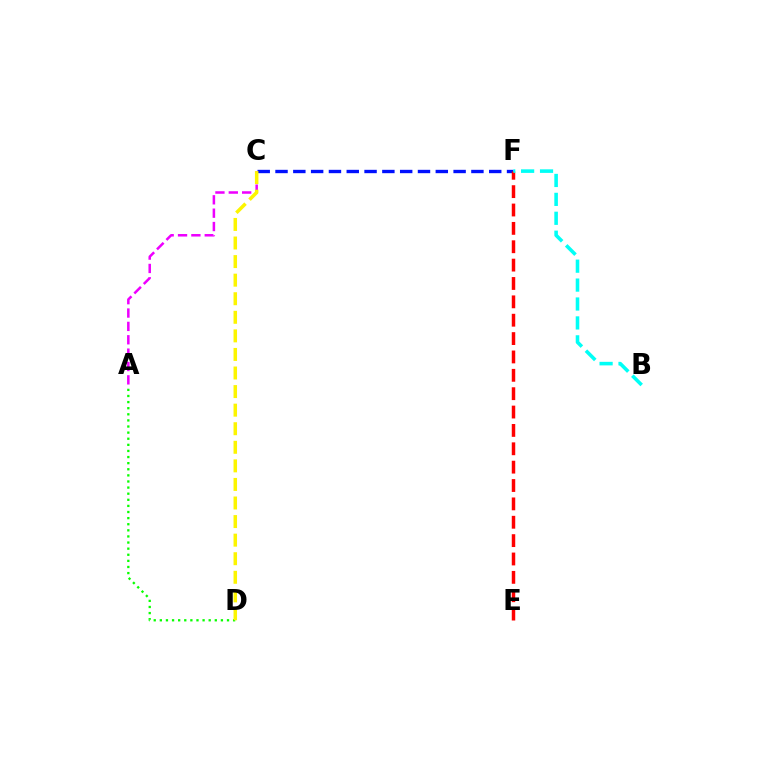{('C', 'F'): [{'color': '#0010ff', 'line_style': 'dashed', 'thickness': 2.42}], ('A', 'D'): [{'color': '#08ff00', 'line_style': 'dotted', 'thickness': 1.66}], ('E', 'F'): [{'color': '#ff0000', 'line_style': 'dashed', 'thickness': 2.5}], ('A', 'C'): [{'color': '#ee00ff', 'line_style': 'dashed', 'thickness': 1.82}], ('B', 'F'): [{'color': '#00fff6', 'line_style': 'dashed', 'thickness': 2.57}], ('C', 'D'): [{'color': '#fcf500', 'line_style': 'dashed', 'thickness': 2.52}]}